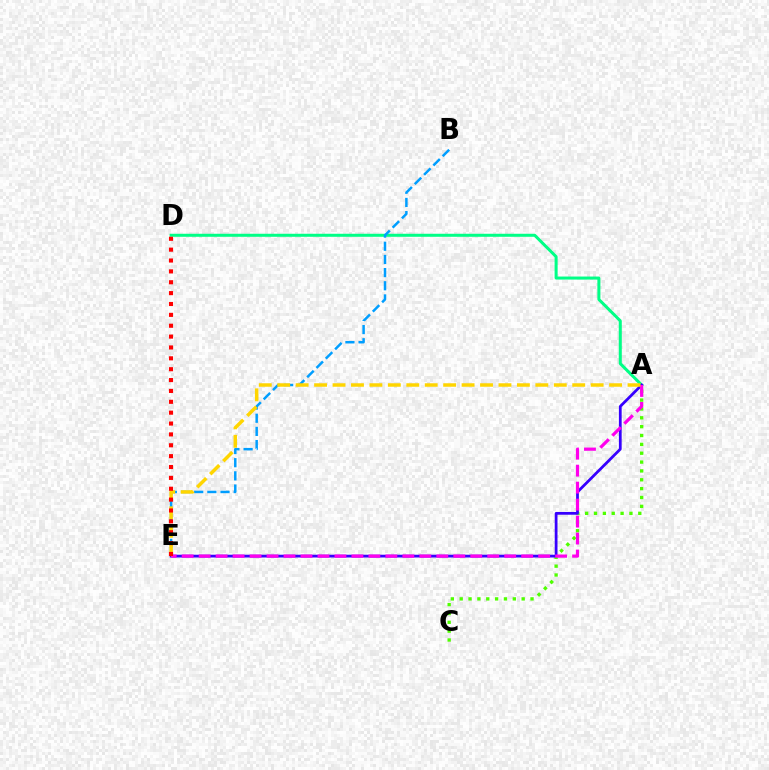{('A', 'D'): [{'color': '#00ff86', 'line_style': 'solid', 'thickness': 2.18}], ('B', 'E'): [{'color': '#009eff', 'line_style': 'dashed', 'thickness': 1.79}], ('A', 'C'): [{'color': '#4fff00', 'line_style': 'dotted', 'thickness': 2.41}], ('A', 'E'): [{'color': '#3700ff', 'line_style': 'solid', 'thickness': 1.99}, {'color': '#ff00ed', 'line_style': 'dashed', 'thickness': 2.31}, {'color': '#ffd500', 'line_style': 'dashed', 'thickness': 2.5}], ('D', 'E'): [{'color': '#ff0000', 'line_style': 'dotted', 'thickness': 2.95}]}